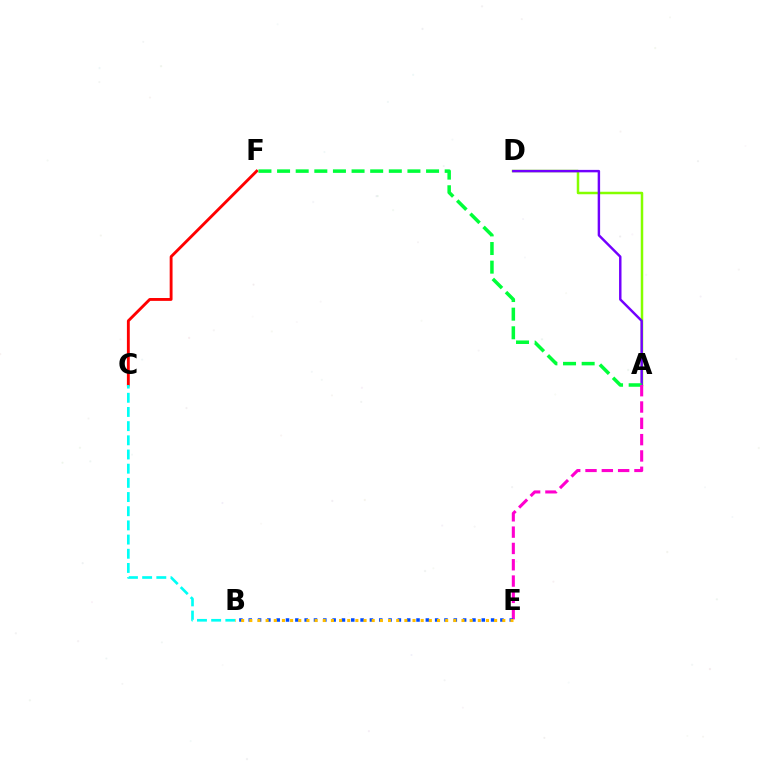{('A', 'D'): [{'color': '#84ff00', 'line_style': 'solid', 'thickness': 1.79}, {'color': '#7200ff', 'line_style': 'solid', 'thickness': 1.76}], ('C', 'F'): [{'color': '#ff0000', 'line_style': 'solid', 'thickness': 2.06}], ('A', 'F'): [{'color': '#00ff39', 'line_style': 'dashed', 'thickness': 2.53}], ('A', 'E'): [{'color': '#ff00cf', 'line_style': 'dashed', 'thickness': 2.22}], ('B', 'C'): [{'color': '#00fff6', 'line_style': 'dashed', 'thickness': 1.93}], ('B', 'E'): [{'color': '#004bff', 'line_style': 'dotted', 'thickness': 2.53}, {'color': '#ffbd00', 'line_style': 'dotted', 'thickness': 2.22}]}